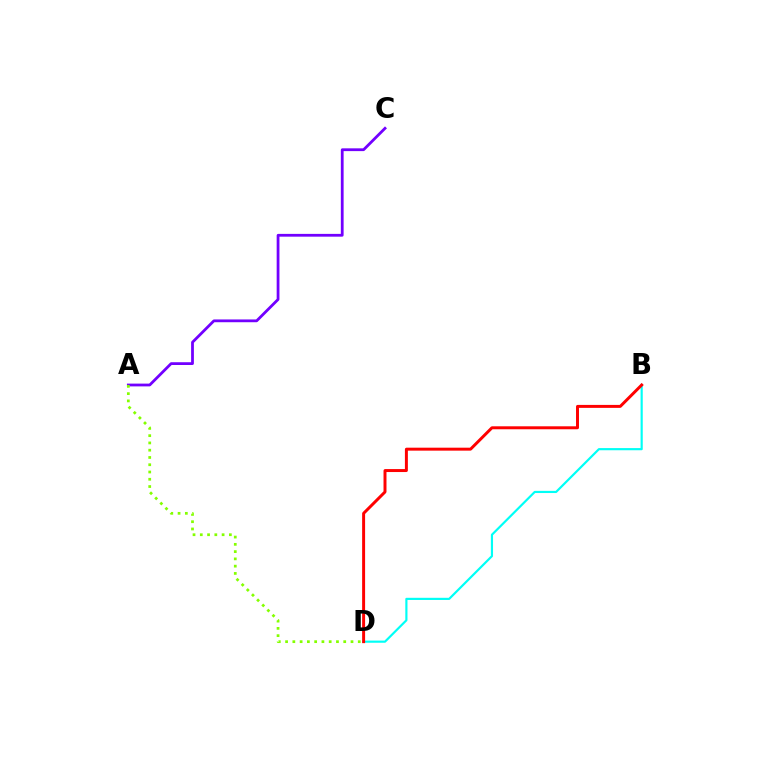{('A', 'C'): [{'color': '#7200ff', 'line_style': 'solid', 'thickness': 2.0}], ('A', 'D'): [{'color': '#84ff00', 'line_style': 'dotted', 'thickness': 1.97}], ('B', 'D'): [{'color': '#00fff6', 'line_style': 'solid', 'thickness': 1.56}, {'color': '#ff0000', 'line_style': 'solid', 'thickness': 2.14}]}